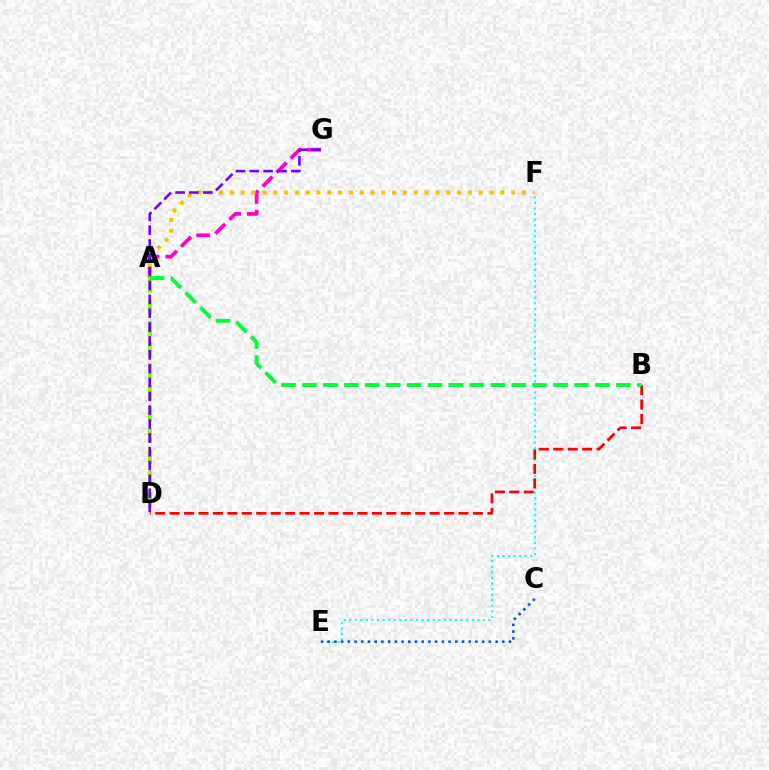{('A', 'G'): [{'color': '#ff00cf', 'line_style': 'dashed', 'thickness': 2.69}], ('E', 'F'): [{'color': '#00fff6', 'line_style': 'dotted', 'thickness': 1.51}], ('A', 'F'): [{'color': '#ffbd00', 'line_style': 'dotted', 'thickness': 2.94}], ('A', 'D'): [{'color': '#84ff00', 'line_style': 'dashed', 'thickness': 2.91}], ('B', 'D'): [{'color': '#ff0000', 'line_style': 'dashed', 'thickness': 1.96}], ('D', 'G'): [{'color': '#7200ff', 'line_style': 'dashed', 'thickness': 1.88}], ('C', 'E'): [{'color': '#004bff', 'line_style': 'dotted', 'thickness': 1.82}], ('A', 'B'): [{'color': '#00ff39', 'line_style': 'dashed', 'thickness': 2.84}]}